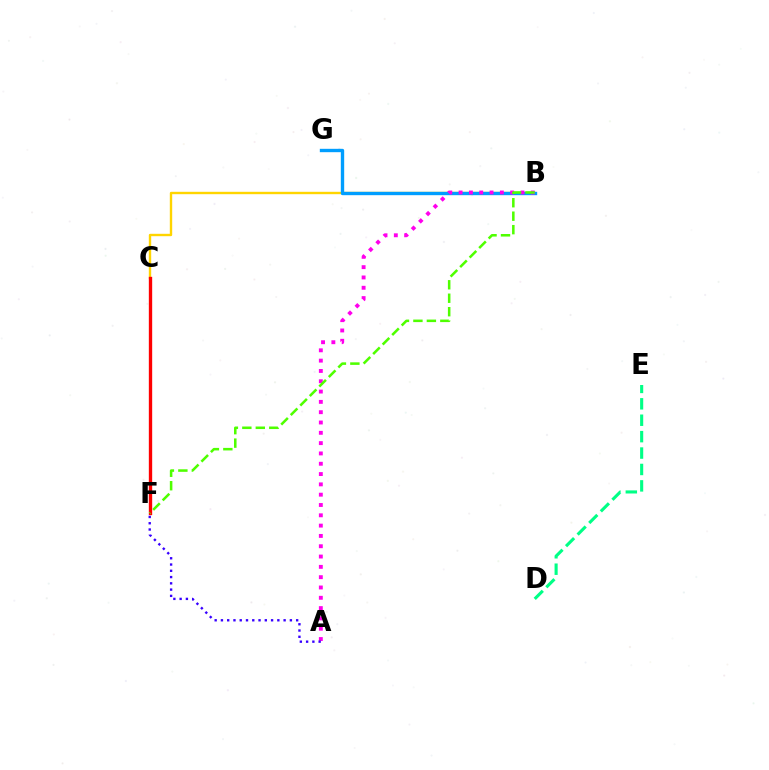{('D', 'E'): [{'color': '#00ff86', 'line_style': 'dashed', 'thickness': 2.23}], ('B', 'C'): [{'color': '#ffd500', 'line_style': 'solid', 'thickness': 1.71}], ('B', 'G'): [{'color': '#009eff', 'line_style': 'solid', 'thickness': 2.42}], ('A', 'B'): [{'color': '#ff00ed', 'line_style': 'dotted', 'thickness': 2.8}], ('C', 'F'): [{'color': '#ff0000', 'line_style': 'solid', 'thickness': 2.41}], ('B', 'F'): [{'color': '#4fff00', 'line_style': 'dashed', 'thickness': 1.83}], ('A', 'F'): [{'color': '#3700ff', 'line_style': 'dotted', 'thickness': 1.7}]}